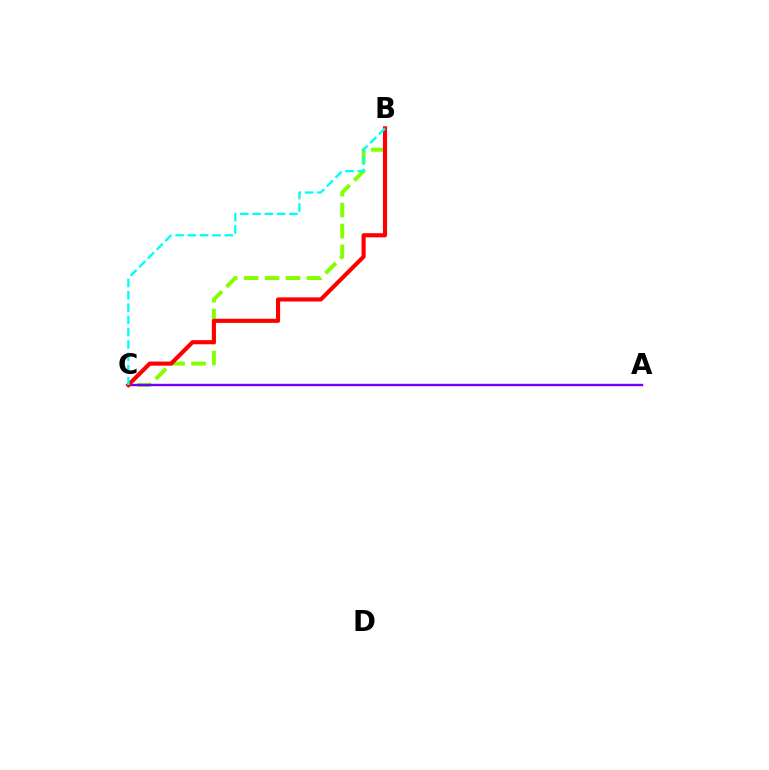{('B', 'C'): [{'color': '#84ff00', 'line_style': 'dashed', 'thickness': 2.84}, {'color': '#ff0000', 'line_style': 'solid', 'thickness': 2.96}, {'color': '#00fff6', 'line_style': 'dashed', 'thickness': 1.67}], ('A', 'C'): [{'color': '#7200ff', 'line_style': 'solid', 'thickness': 1.72}]}